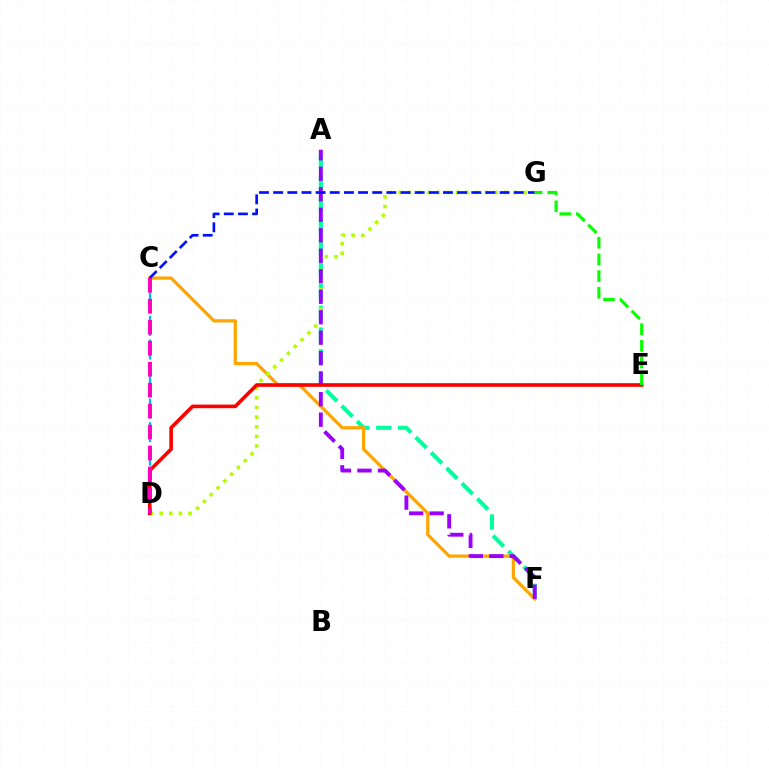{('A', 'F'): [{'color': '#00ff9d', 'line_style': 'dashed', 'thickness': 2.96}, {'color': '#9b00ff', 'line_style': 'dashed', 'thickness': 2.78}], ('C', 'F'): [{'color': '#ffa500', 'line_style': 'solid', 'thickness': 2.33}], ('D', 'G'): [{'color': '#b3ff00', 'line_style': 'dotted', 'thickness': 2.62}], ('C', 'D'): [{'color': '#00b5ff', 'line_style': 'dashed', 'thickness': 1.6}, {'color': '#ff00bd', 'line_style': 'dashed', 'thickness': 2.85}], ('D', 'E'): [{'color': '#ff0000', 'line_style': 'solid', 'thickness': 2.61}], ('C', 'G'): [{'color': '#0010ff', 'line_style': 'dashed', 'thickness': 1.92}], ('E', 'G'): [{'color': '#08ff00', 'line_style': 'dashed', 'thickness': 2.26}]}